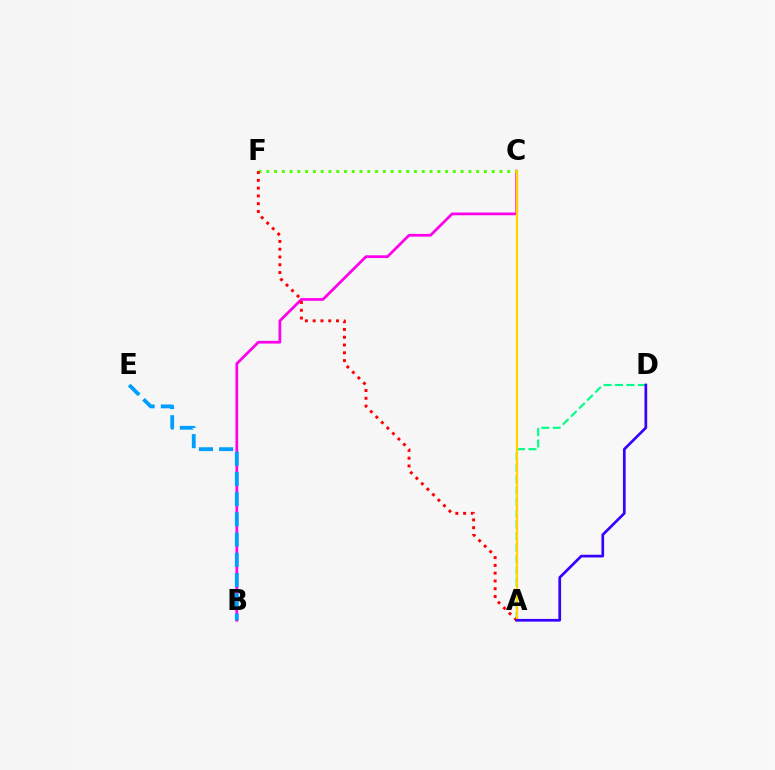{('A', 'D'): [{'color': '#00ff86', 'line_style': 'dashed', 'thickness': 1.55}, {'color': '#3700ff', 'line_style': 'solid', 'thickness': 1.95}], ('B', 'C'): [{'color': '#ff00ed', 'line_style': 'solid', 'thickness': 1.97}], ('B', 'E'): [{'color': '#009eff', 'line_style': 'dashed', 'thickness': 2.75}], ('C', 'F'): [{'color': '#4fff00', 'line_style': 'dotted', 'thickness': 2.11}], ('A', 'F'): [{'color': '#ff0000', 'line_style': 'dotted', 'thickness': 2.11}], ('A', 'C'): [{'color': '#ffd500', 'line_style': 'solid', 'thickness': 1.66}]}